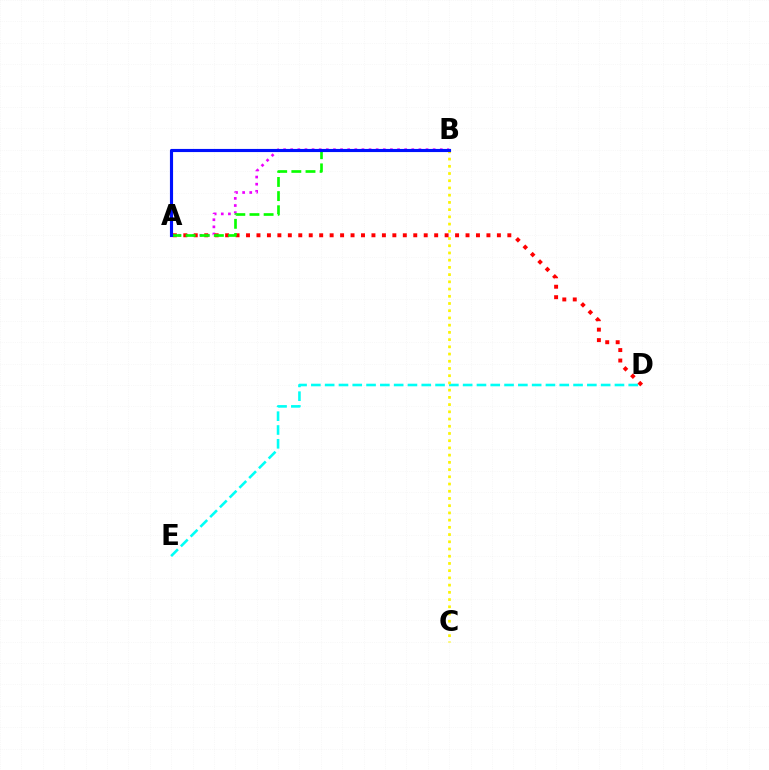{('D', 'E'): [{'color': '#00fff6', 'line_style': 'dashed', 'thickness': 1.87}], ('B', 'C'): [{'color': '#fcf500', 'line_style': 'dotted', 'thickness': 1.96}], ('A', 'B'): [{'color': '#ee00ff', 'line_style': 'dotted', 'thickness': 1.93}, {'color': '#08ff00', 'line_style': 'dashed', 'thickness': 1.92}, {'color': '#0010ff', 'line_style': 'solid', 'thickness': 2.26}], ('A', 'D'): [{'color': '#ff0000', 'line_style': 'dotted', 'thickness': 2.84}]}